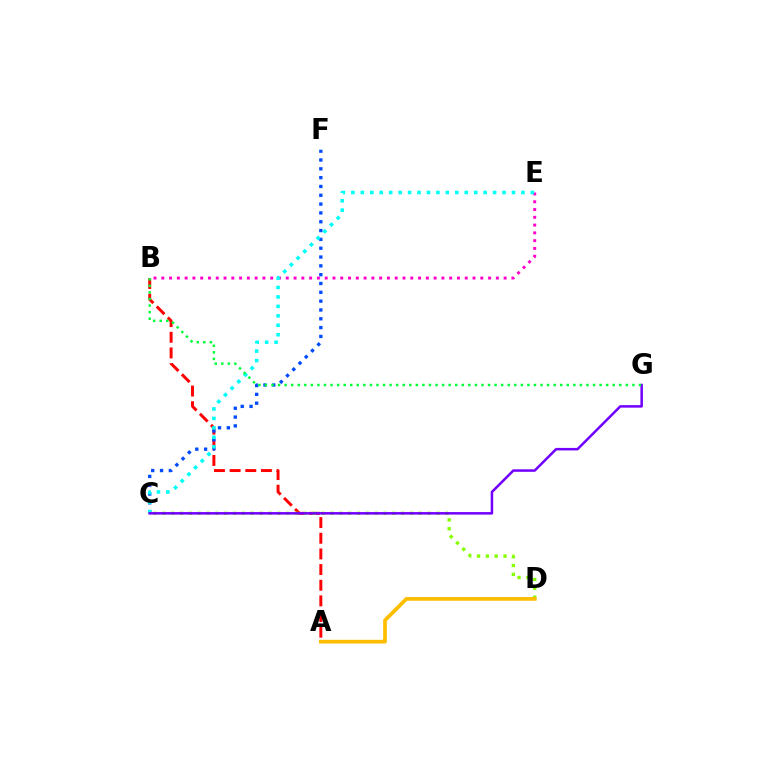{('A', 'B'): [{'color': '#ff0000', 'line_style': 'dashed', 'thickness': 2.13}], ('C', 'F'): [{'color': '#004bff', 'line_style': 'dotted', 'thickness': 2.4}], ('B', 'E'): [{'color': '#ff00cf', 'line_style': 'dotted', 'thickness': 2.11}], ('C', 'D'): [{'color': '#84ff00', 'line_style': 'dotted', 'thickness': 2.4}], ('A', 'D'): [{'color': '#ffbd00', 'line_style': 'solid', 'thickness': 2.68}], ('C', 'E'): [{'color': '#00fff6', 'line_style': 'dotted', 'thickness': 2.57}], ('C', 'G'): [{'color': '#7200ff', 'line_style': 'solid', 'thickness': 1.81}], ('B', 'G'): [{'color': '#00ff39', 'line_style': 'dotted', 'thickness': 1.78}]}